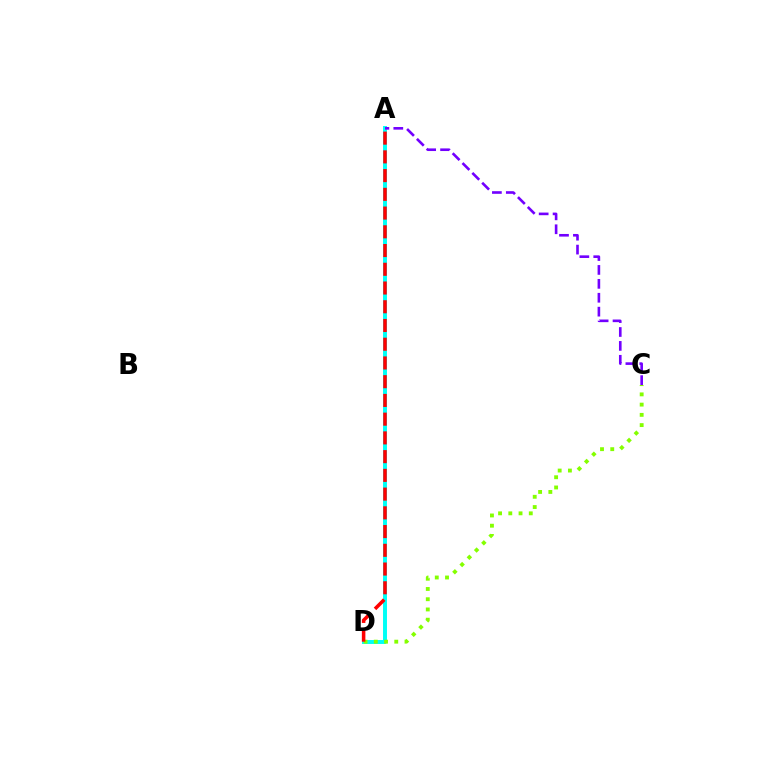{('A', 'D'): [{'color': '#00fff6', 'line_style': 'solid', 'thickness': 2.84}, {'color': '#ff0000', 'line_style': 'dashed', 'thickness': 2.55}], ('C', 'D'): [{'color': '#84ff00', 'line_style': 'dotted', 'thickness': 2.78}], ('A', 'C'): [{'color': '#7200ff', 'line_style': 'dashed', 'thickness': 1.89}]}